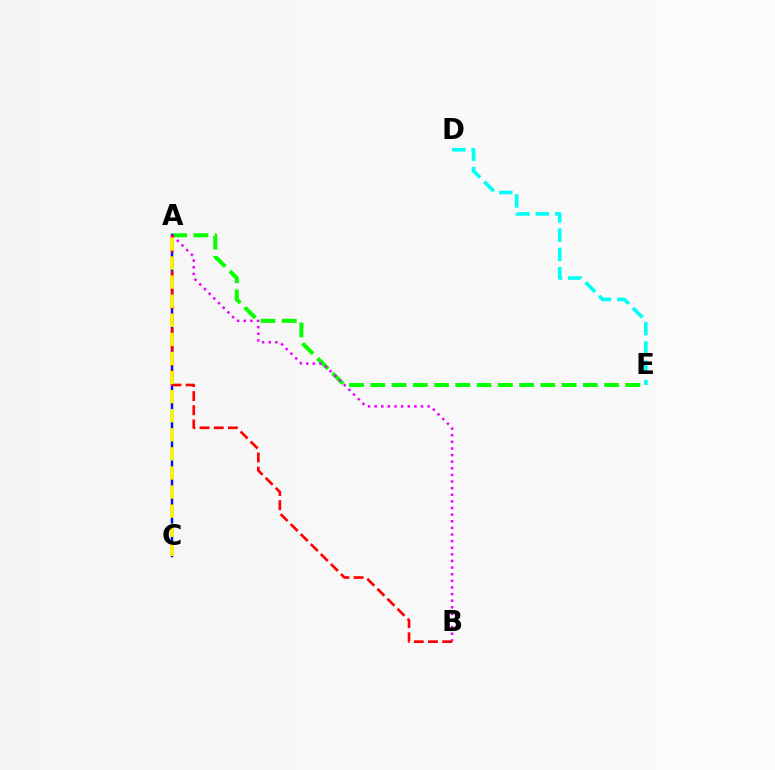{('A', 'E'): [{'color': '#08ff00', 'line_style': 'dashed', 'thickness': 2.89}], ('A', 'C'): [{'color': '#0010ff', 'line_style': 'solid', 'thickness': 1.77}, {'color': '#fcf500', 'line_style': 'dashed', 'thickness': 2.59}], ('A', 'B'): [{'color': '#ee00ff', 'line_style': 'dotted', 'thickness': 1.8}, {'color': '#ff0000', 'line_style': 'dashed', 'thickness': 1.93}], ('D', 'E'): [{'color': '#00fff6', 'line_style': 'dashed', 'thickness': 2.62}]}